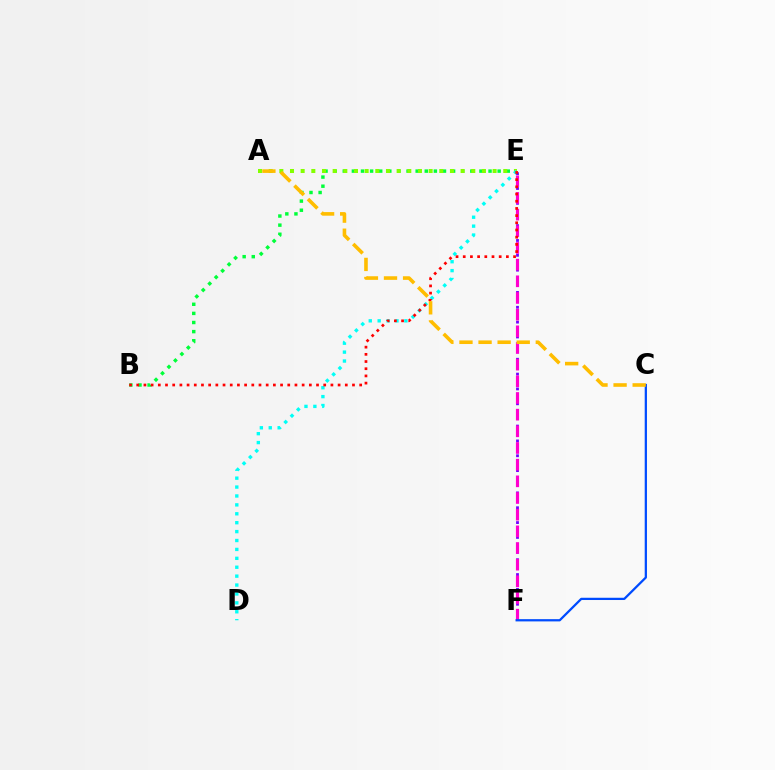{('B', 'E'): [{'color': '#00ff39', 'line_style': 'dotted', 'thickness': 2.48}, {'color': '#ff0000', 'line_style': 'dotted', 'thickness': 1.95}], ('E', 'F'): [{'color': '#7200ff', 'line_style': 'dotted', 'thickness': 2.02}, {'color': '#ff00cf', 'line_style': 'dashed', 'thickness': 2.26}], ('A', 'E'): [{'color': '#84ff00', 'line_style': 'dotted', 'thickness': 2.9}], ('C', 'F'): [{'color': '#004bff', 'line_style': 'solid', 'thickness': 1.62}], ('D', 'E'): [{'color': '#00fff6', 'line_style': 'dotted', 'thickness': 2.42}], ('A', 'C'): [{'color': '#ffbd00', 'line_style': 'dashed', 'thickness': 2.59}]}